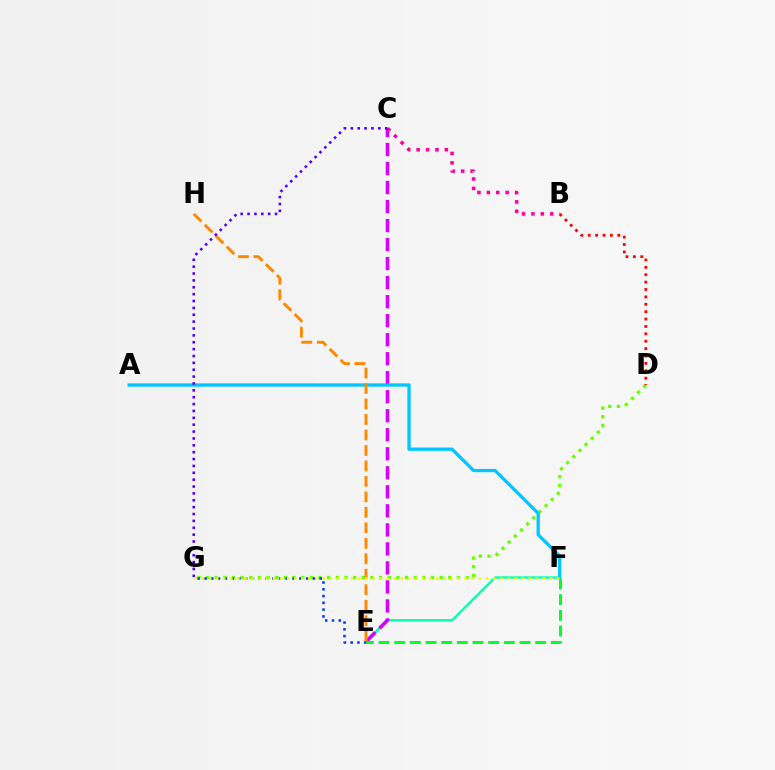{('E', 'F'): [{'color': '#00ffaf', 'line_style': 'solid', 'thickness': 1.68}, {'color': '#00ff27', 'line_style': 'dashed', 'thickness': 2.13}], ('D', 'G'): [{'color': '#66ff00', 'line_style': 'dotted', 'thickness': 2.35}], ('C', 'E'): [{'color': '#d600ff', 'line_style': 'dashed', 'thickness': 2.58}], ('E', 'G'): [{'color': '#003fff', 'line_style': 'dotted', 'thickness': 1.84}], ('A', 'F'): [{'color': '#00c7ff', 'line_style': 'solid', 'thickness': 2.38}], ('B', 'C'): [{'color': '#ff00a0', 'line_style': 'dotted', 'thickness': 2.56}], ('B', 'D'): [{'color': '#ff0000', 'line_style': 'dotted', 'thickness': 2.01}], ('E', 'H'): [{'color': '#ff8800', 'line_style': 'dashed', 'thickness': 2.1}], ('C', 'G'): [{'color': '#4f00ff', 'line_style': 'dotted', 'thickness': 1.87}], ('F', 'G'): [{'color': '#eeff00', 'line_style': 'dotted', 'thickness': 1.93}]}